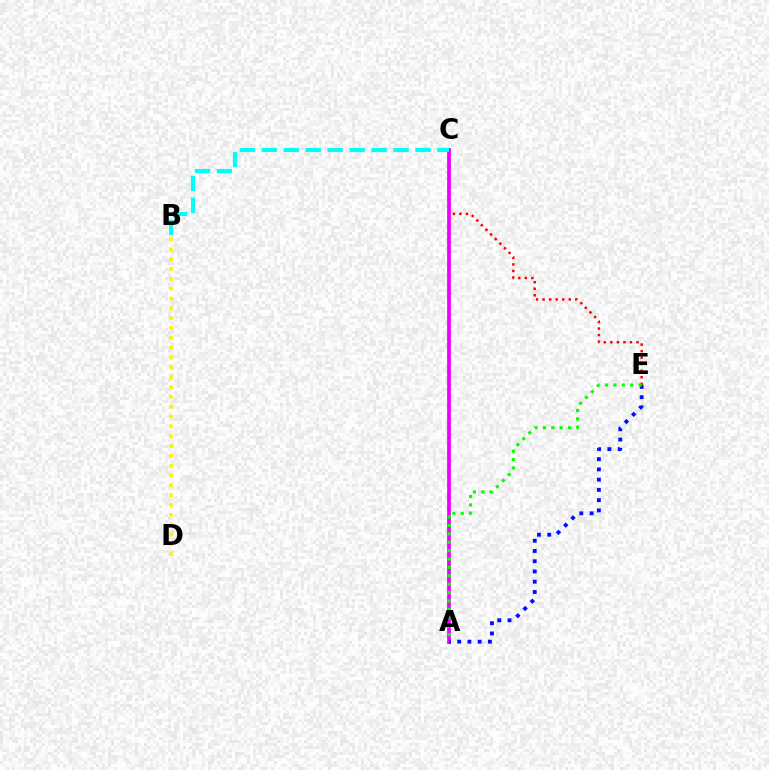{('C', 'E'): [{'color': '#ff0000', 'line_style': 'dotted', 'thickness': 1.77}], ('A', 'C'): [{'color': '#ee00ff', 'line_style': 'solid', 'thickness': 2.71}], ('B', 'D'): [{'color': '#fcf500', 'line_style': 'dotted', 'thickness': 2.67}], ('A', 'E'): [{'color': '#0010ff', 'line_style': 'dotted', 'thickness': 2.78}, {'color': '#08ff00', 'line_style': 'dotted', 'thickness': 2.28}], ('B', 'C'): [{'color': '#00fff6', 'line_style': 'dashed', 'thickness': 2.98}]}